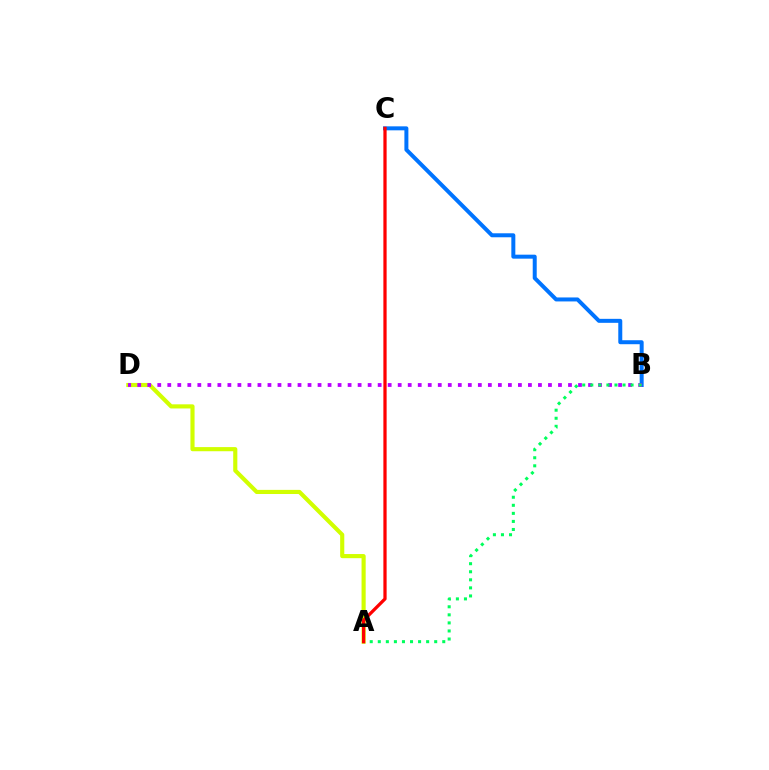{('B', 'C'): [{'color': '#0074ff', 'line_style': 'solid', 'thickness': 2.87}], ('A', 'D'): [{'color': '#d1ff00', 'line_style': 'solid', 'thickness': 2.98}], ('B', 'D'): [{'color': '#b900ff', 'line_style': 'dotted', 'thickness': 2.72}], ('A', 'B'): [{'color': '#00ff5c', 'line_style': 'dotted', 'thickness': 2.19}], ('A', 'C'): [{'color': '#ff0000', 'line_style': 'solid', 'thickness': 2.33}]}